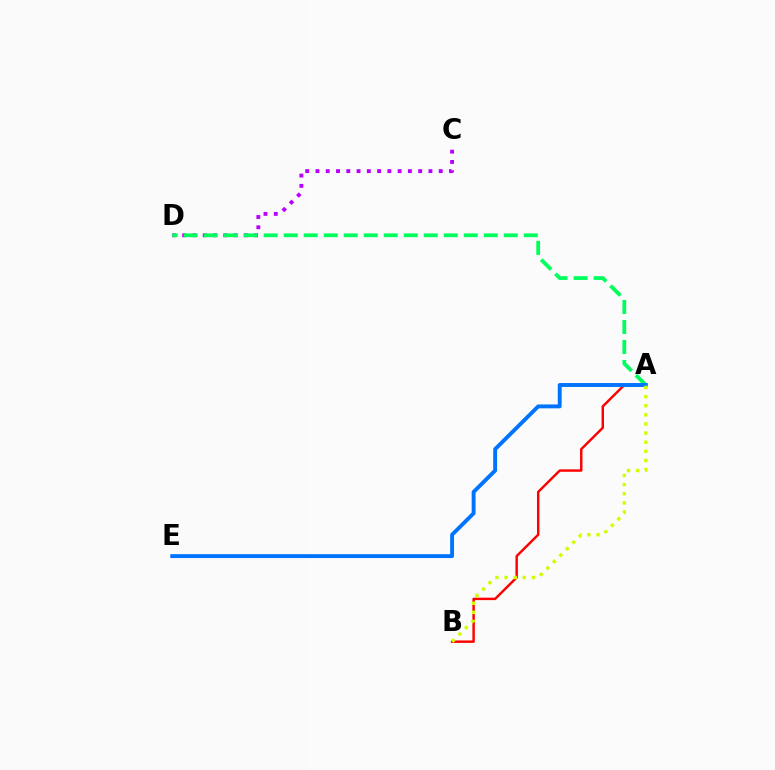{('C', 'D'): [{'color': '#b900ff', 'line_style': 'dotted', 'thickness': 2.79}], ('A', 'B'): [{'color': '#ff0000', 'line_style': 'solid', 'thickness': 1.75}, {'color': '#d1ff00', 'line_style': 'dotted', 'thickness': 2.48}], ('A', 'D'): [{'color': '#00ff5c', 'line_style': 'dashed', 'thickness': 2.72}], ('A', 'E'): [{'color': '#0074ff', 'line_style': 'solid', 'thickness': 2.8}]}